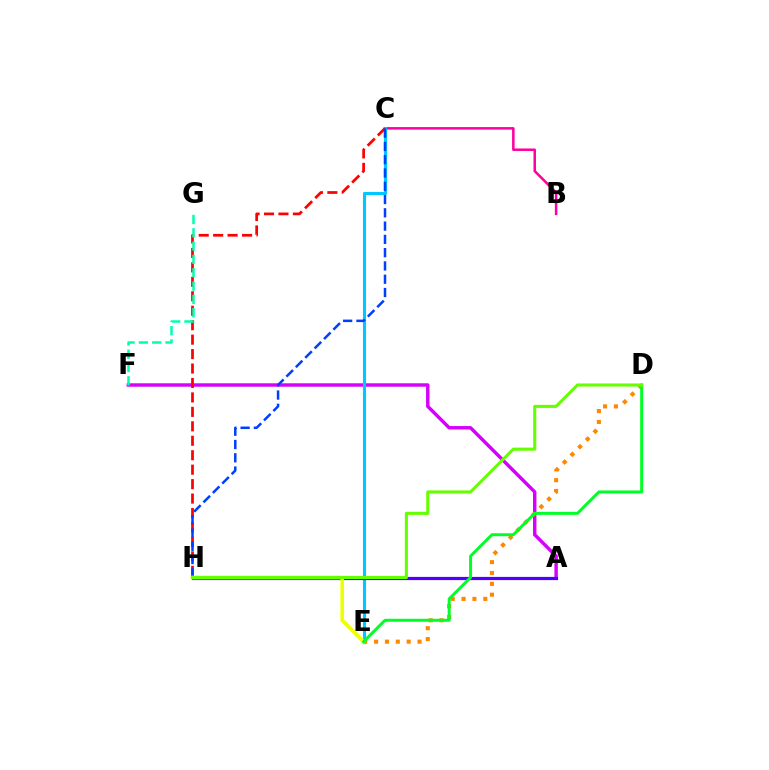{('B', 'C'): [{'color': '#ff00a0', 'line_style': 'solid', 'thickness': 1.81}], ('A', 'F'): [{'color': '#d600ff', 'line_style': 'solid', 'thickness': 2.47}], ('C', 'E'): [{'color': '#00c7ff', 'line_style': 'solid', 'thickness': 2.24}], ('C', 'H'): [{'color': '#ff0000', 'line_style': 'dashed', 'thickness': 1.96}, {'color': '#003fff', 'line_style': 'dashed', 'thickness': 1.8}], ('A', 'H'): [{'color': '#4f00ff', 'line_style': 'solid', 'thickness': 2.31}], ('D', 'E'): [{'color': '#ff8800', 'line_style': 'dotted', 'thickness': 2.95}, {'color': '#00ff27', 'line_style': 'solid', 'thickness': 2.15}], ('E', 'H'): [{'color': '#eeff00', 'line_style': 'solid', 'thickness': 2.61}], ('F', 'G'): [{'color': '#00ffaf', 'line_style': 'dashed', 'thickness': 1.81}], ('D', 'H'): [{'color': '#66ff00', 'line_style': 'solid', 'thickness': 2.23}]}